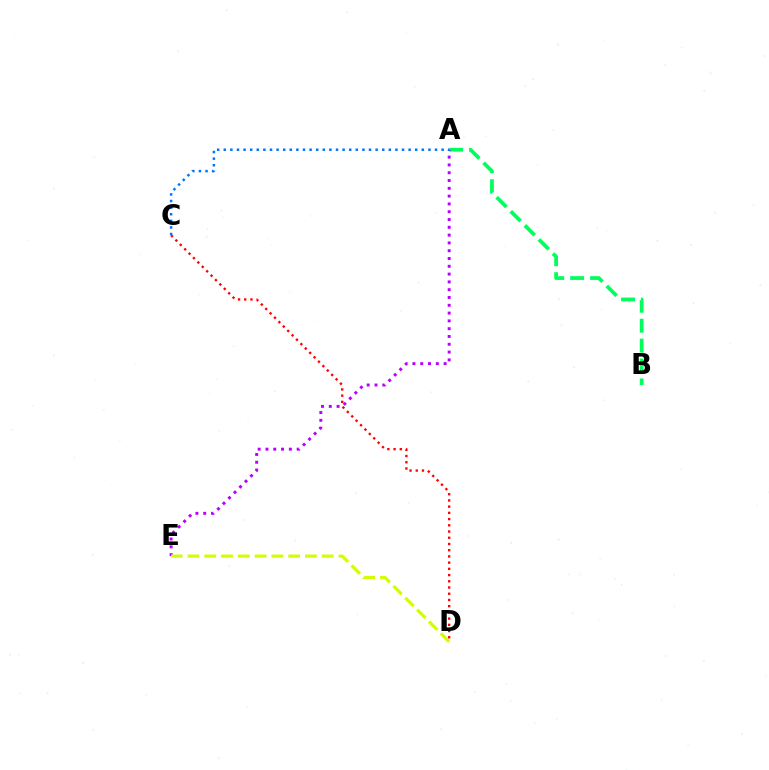{('A', 'B'): [{'color': '#00ff5c', 'line_style': 'dashed', 'thickness': 2.71}], ('A', 'E'): [{'color': '#b900ff', 'line_style': 'dotted', 'thickness': 2.12}], ('D', 'E'): [{'color': '#d1ff00', 'line_style': 'dashed', 'thickness': 2.28}], ('C', 'D'): [{'color': '#ff0000', 'line_style': 'dotted', 'thickness': 1.69}], ('A', 'C'): [{'color': '#0074ff', 'line_style': 'dotted', 'thickness': 1.79}]}